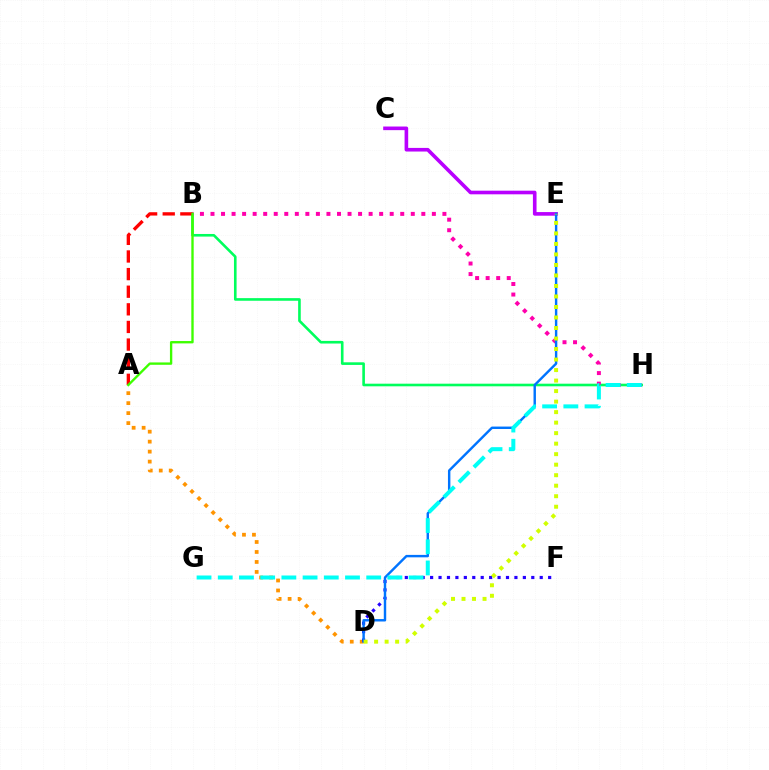{('B', 'H'): [{'color': '#00ff5c', 'line_style': 'solid', 'thickness': 1.89}, {'color': '#ff00ac', 'line_style': 'dotted', 'thickness': 2.86}], ('A', 'D'): [{'color': '#ff9400', 'line_style': 'dotted', 'thickness': 2.71}], ('C', 'E'): [{'color': '#b900ff', 'line_style': 'solid', 'thickness': 2.61}], ('D', 'F'): [{'color': '#2500ff', 'line_style': 'dotted', 'thickness': 2.29}], ('A', 'B'): [{'color': '#ff0000', 'line_style': 'dashed', 'thickness': 2.39}, {'color': '#3dff00', 'line_style': 'solid', 'thickness': 1.7}], ('D', 'E'): [{'color': '#0074ff', 'line_style': 'solid', 'thickness': 1.75}, {'color': '#d1ff00', 'line_style': 'dotted', 'thickness': 2.86}], ('G', 'H'): [{'color': '#00fff6', 'line_style': 'dashed', 'thickness': 2.88}]}